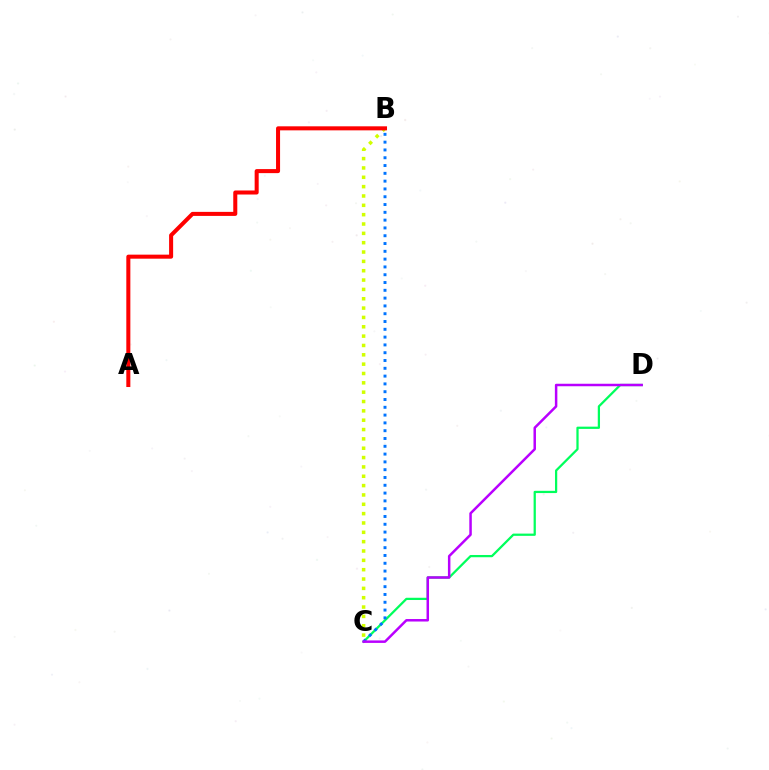{('C', 'D'): [{'color': '#00ff5c', 'line_style': 'solid', 'thickness': 1.62}, {'color': '#b900ff', 'line_style': 'solid', 'thickness': 1.79}], ('B', 'C'): [{'color': '#d1ff00', 'line_style': 'dotted', 'thickness': 2.54}, {'color': '#0074ff', 'line_style': 'dotted', 'thickness': 2.12}], ('A', 'B'): [{'color': '#ff0000', 'line_style': 'solid', 'thickness': 2.9}]}